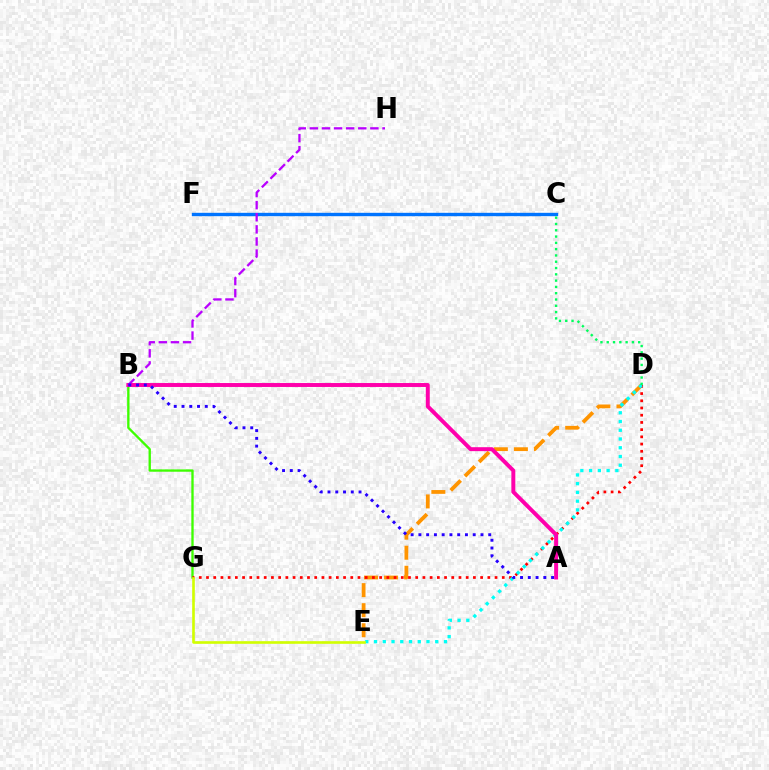{('D', 'E'): [{'color': '#ff9400', 'line_style': 'dashed', 'thickness': 2.72}, {'color': '#00fff6', 'line_style': 'dotted', 'thickness': 2.38}], ('B', 'G'): [{'color': '#3dff00', 'line_style': 'solid', 'thickness': 1.69}], ('D', 'G'): [{'color': '#ff0000', 'line_style': 'dotted', 'thickness': 1.96}], ('C', 'F'): [{'color': '#0074ff', 'line_style': 'solid', 'thickness': 2.43}], ('E', 'G'): [{'color': '#d1ff00', 'line_style': 'solid', 'thickness': 1.9}], ('A', 'B'): [{'color': '#ff00ac', 'line_style': 'solid', 'thickness': 2.84}, {'color': '#2500ff', 'line_style': 'dotted', 'thickness': 2.11}], ('B', 'H'): [{'color': '#b900ff', 'line_style': 'dashed', 'thickness': 1.64}], ('C', 'D'): [{'color': '#00ff5c', 'line_style': 'dotted', 'thickness': 1.71}]}